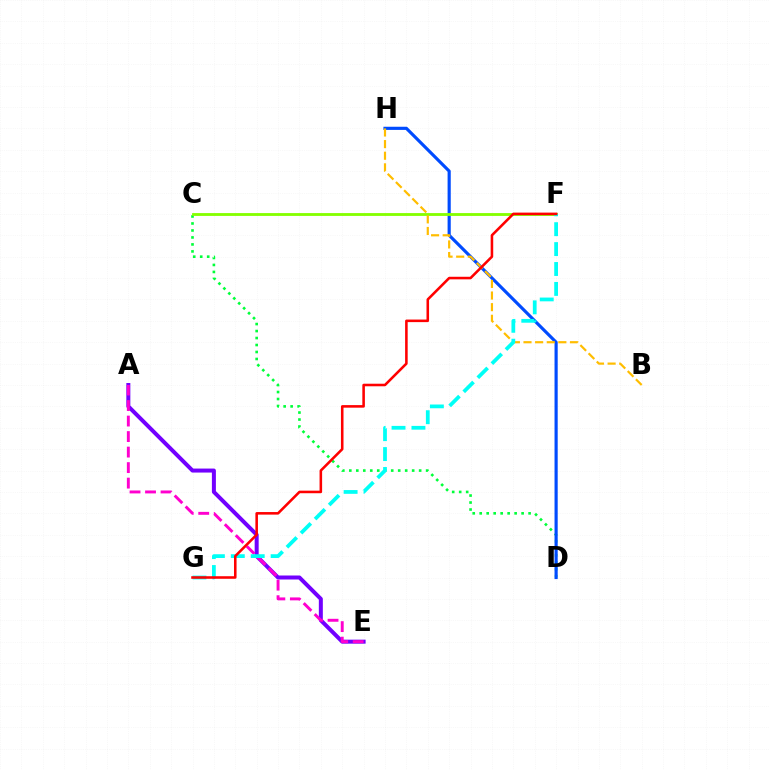{('C', 'D'): [{'color': '#00ff39', 'line_style': 'dotted', 'thickness': 1.9}], ('D', 'H'): [{'color': '#004bff', 'line_style': 'solid', 'thickness': 2.27}], ('C', 'F'): [{'color': '#84ff00', 'line_style': 'solid', 'thickness': 2.04}], ('A', 'E'): [{'color': '#7200ff', 'line_style': 'solid', 'thickness': 2.88}, {'color': '#ff00cf', 'line_style': 'dashed', 'thickness': 2.11}], ('B', 'H'): [{'color': '#ffbd00', 'line_style': 'dashed', 'thickness': 1.58}], ('F', 'G'): [{'color': '#00fff6', 'line_style': 'dashed', 'thickness': 2.71}, {'color': '#ff0000', 'line_style': 'solid', 'thickness': 1.85}]}